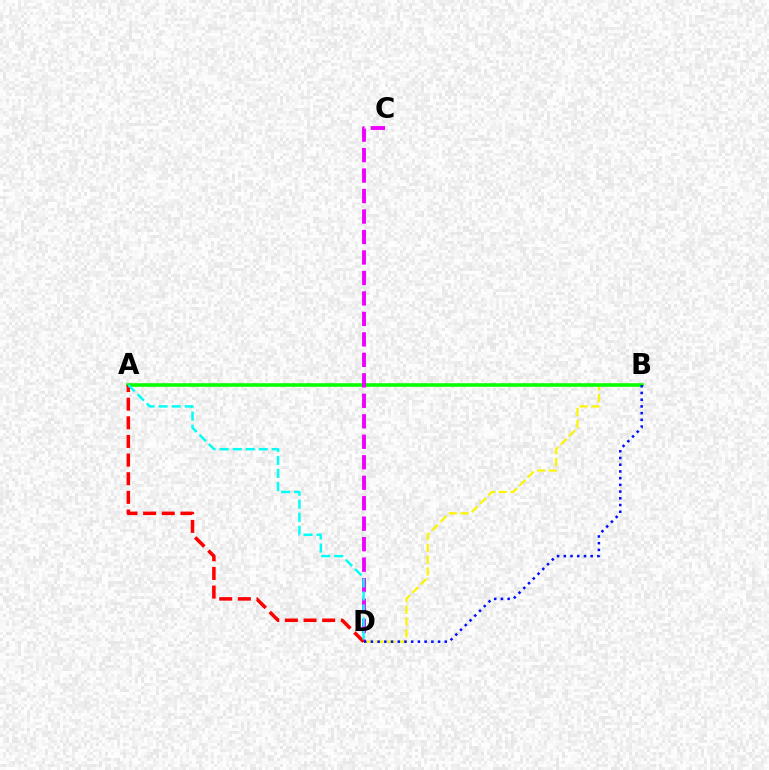{('B', 'D'): [{'color': '#fcf500', 'line_style': 'dashed', 'thickness': 1.6}, {'color': '#0010ff', 'line_style': 'dotted', 'thickness': 1.82}], ('A', 'B'): [{'color': '#08ff00', 'line_style': 'solid', 'thickness': 2.58}], ('C', 'D'): [{'color': '#ee00ff', 'line_style': 'dashed', 'thickness': 2.78}], ('A', 'D'): [{'color': '#ff0000', 'line_style': 'dashed', 'thickness': 2.53}, {'color': '#00fff6', 'line_style': 'dashed', 'thickness': 1.77}]}